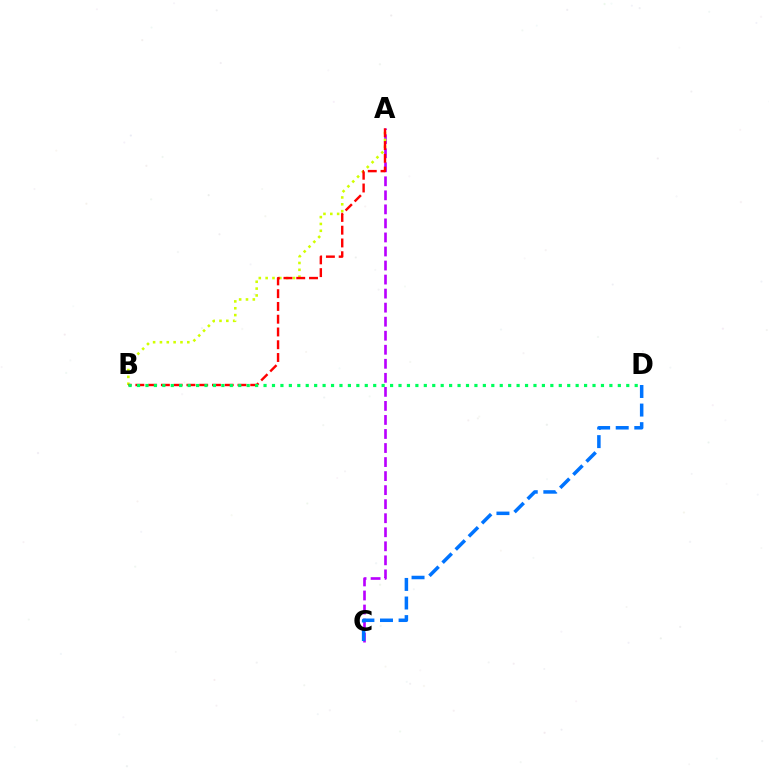{('A', 'C'): [{'color': '#b900ff', 'line_style': 'dashed', 'thickness': 1.91}], ('C', 'D'): [{'color': '#0074ff', 'line_style': 'dashed', 'thickness': 2.52}], ('A', 'B'): [{'color': '#d1ff00', 'line_style': 'dotted', 'thickness': 1.86}, {'color': '#ff0000', 'line_style': 'dashed', 'thickness': 1.73}], ('B', 'D'): [{'color': '#00ff5c', 'line_style': 'dotted', 'thickness': 2.29}]}